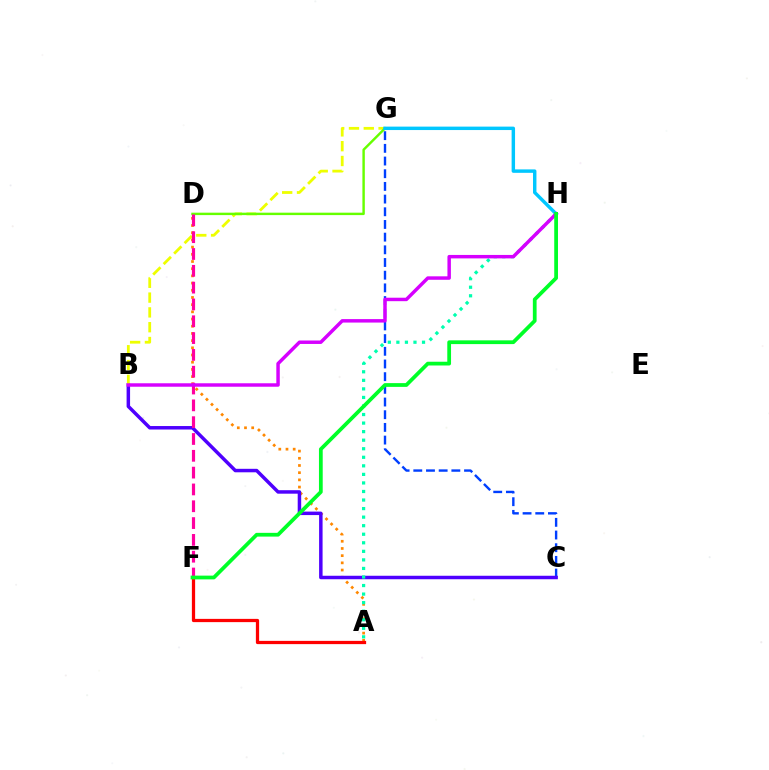{('A', 'D'): [{'color': '#ff8800', 'line_style': 'dotted', 'thickness': 1.95}], ('C', 'G'): [{'color': '#003fff', 'line_style': 'dashed', 'thickness': 1.72}], ('B', 'C'): [{'color': '#4f00ff', 'line_style': 'solid', 'thickness': 2.51}], ('A', 'F'): [{'color': '#ff0000', 'line_style': 'solid', 'thickness': 2.34}], ('B', 'G'): [{'color': '#eeff00', 'line_style': 'dashed', 'thickness': 2.01}], ('D', 'G'): [{'color': '#66ff00', 'line_style': 'solid', 'thickness': 1.75}], ('A', 'H'): [{'color': '#00ffaf', 'line_style': 'dotted', 'thickness': 2.32}], ('D', 'F'): [{'color': '#ff00a0', 'line_style': 'dashed', 'thickness': 2.28}], ('G', 'H'): [{'color': '#00c7ff', 'line_style': 'solid', 'thickness': 2.47}], ('B', 'H'): [{'color': '#d600ff', 'line_style': 'solid', 'thickness': 2.49}], ('F', 'H'): [{'color': '#00ff27', 'line_style': 'solid', 'thickness': 2.7}]}